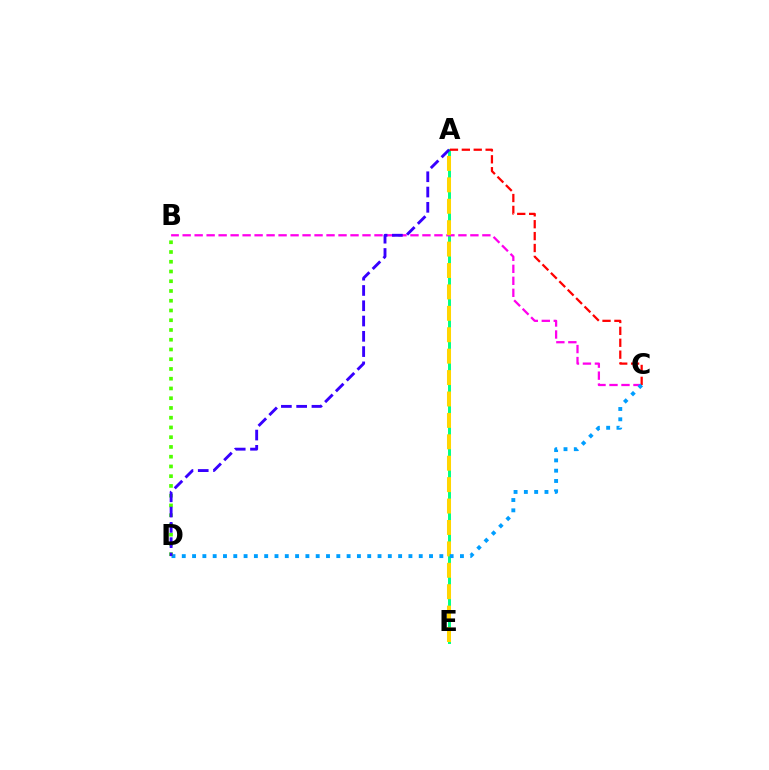{('A', 'E'): [{'color': '#00ff86', 'line_style': 'solid', 'thickness': 2.13}, {'color': '#ffd500', 'line_style': 'dashed', 'thickness': 2.91}], ('B', 'C'): [{'color': '#ff00ed', 'line_style': 'dashed', 'thickness': 1.63}], ('A', 'C'): [{'color': '#ff0000', 'line_style': 'dashed', 'thickness': 1.62}], ('C', 'D'): [{'color': '#009eff', 'line_style': 'dotted', 'thickness': 2.8}], ('B', 'D'): [{'color': '#4fff00', 'line_style': 'dotted', 'thickness': 2.65}], ('A', 'D'): [{'color': '#3700ff', 'line_style': 'dashed', 'thickness': 2.08}]}